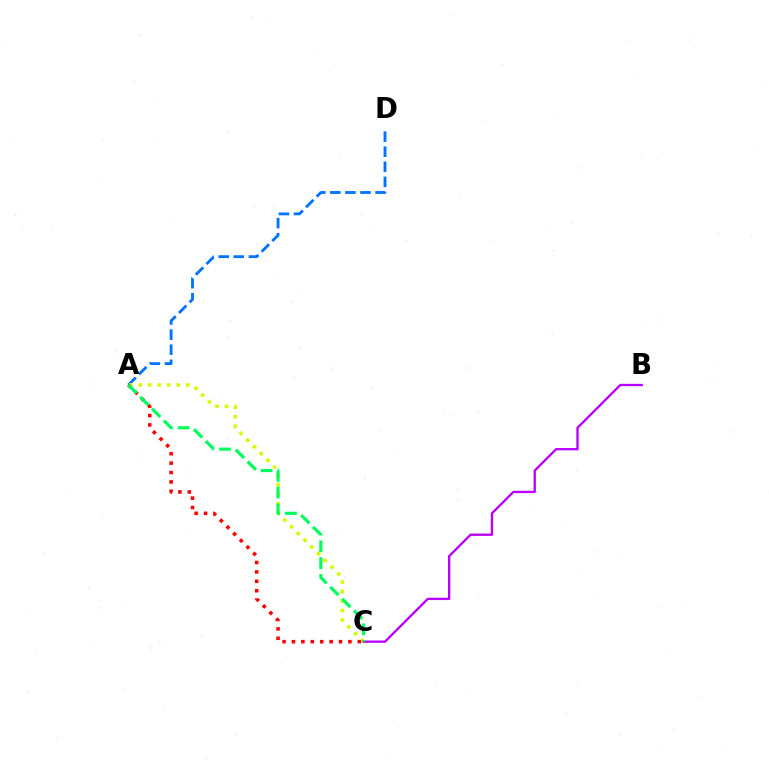{('A', 'D'): [{'color': '#0074ff', 'line_style': 'dashed', 'thickness': 2.05}], ('A', 'C'): [{'color': '#d1ff00', 'line_style': 'dotted', 'thickness': 2.59}, {'color': '#ff0000', 'line_style': 'dotted', 'thickness': 2.56}, {'color': '#00ff5c', 'line_style': 'dashed', 'thickness': 2.28}], ('B', 'C'): [{'color': '#b900ff', 'line_style': 'solid', 'thickness': 1.67}]}